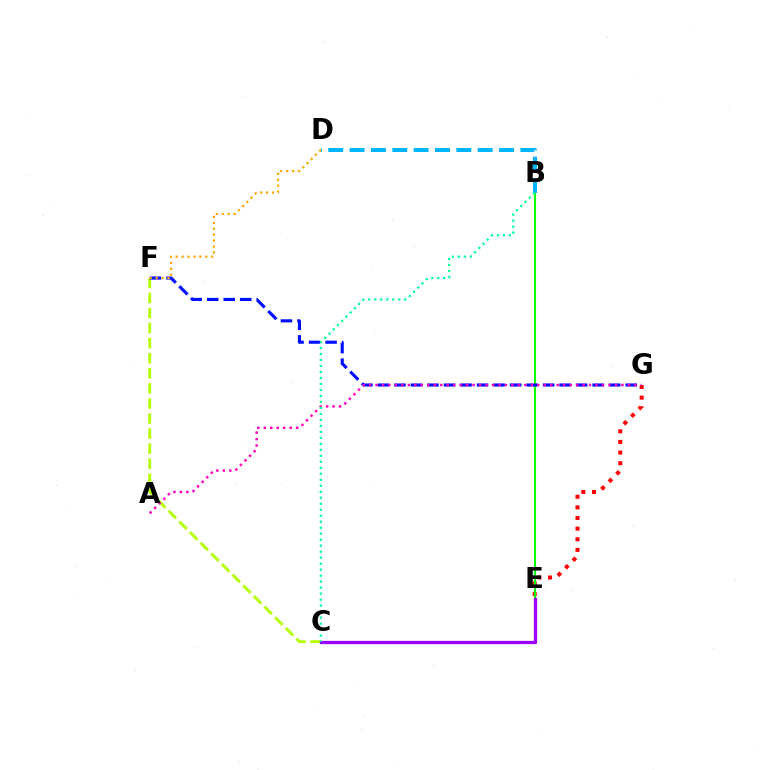{('C', 'F'): [{'color': '#b3ff00', 'line_style': 'dashed', 'thickness': 2.05}], ('E', 'G'): [{'color': '#ff0000', 'line_style': 'dotted', 'thickness': 2.89}], ('B', 'E'): [{'color': '#08ff00', 'line_style': 'solid', 'thickness': 1.51}], ('F', 'G'): [{'color': '#0010ff', 'line_style': 'dashed', 'thickness': 2.24}], ('B', 'D'): [{'color': '#00b5ff', 'line_style': 'dashed', 'thickness': 2.9}], ('A', 'G'): [{'color': '#ff00bd', 'line_style': 'dotted', 'thickness': 1.76}], ('C', 'E'): [{'color': '#9b00ff', 'line_style': 'solid', 'thickness': 2.36}], ('B', 'C'): [{'color': '#00ff9d', 'line_style': 'dotted', 'thickness': 1.63}], ('D', 'F'): [{'color': '#ffa500', 'line_style': 'dotted', 'thickness': 1.61}]}